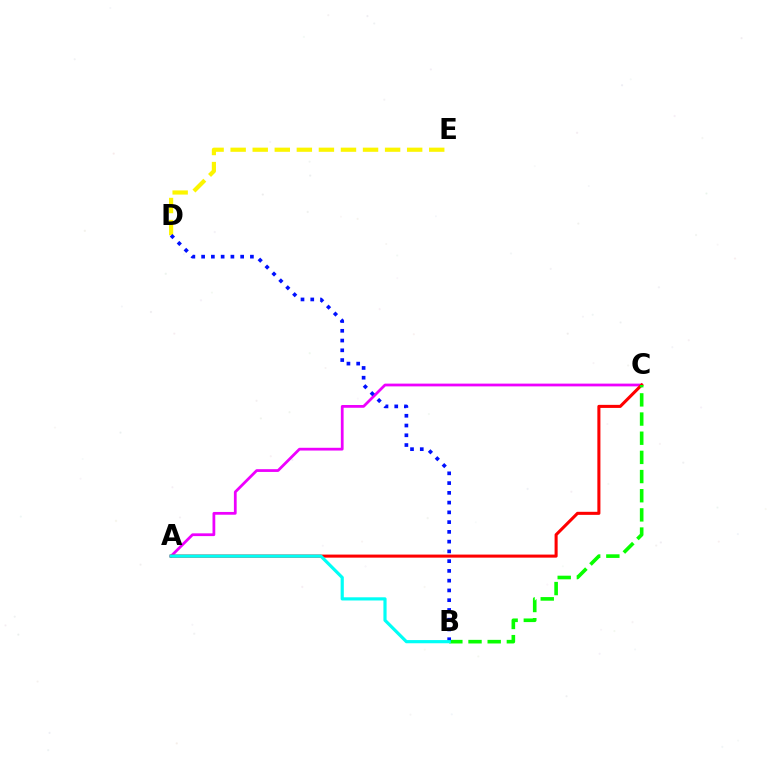{('A', 'C'): [{'color': '#ee00ff', 'line_style': 'solid', 'thickness': 1.99}, {'color': '#ff0000', 'line_style': 'solid', 'thickness': 2.2}], ('D', 'E'): [{'color': '#fcf500', 'line_style': 'dashed', 'thickness': 3.0}], ('B', 'C'): [{'color': '#08ff00', 'line_style': 'dashed', 'thickness': 2.6}], ('B', 'D'): [{'color': '#0010ff', 'line_style': 'dotted', 'thickness': 2.65}], ('A', 'B'): [{'color': '#00fff6', 'line_style': 'solid', 'thickness': 2.29}]}